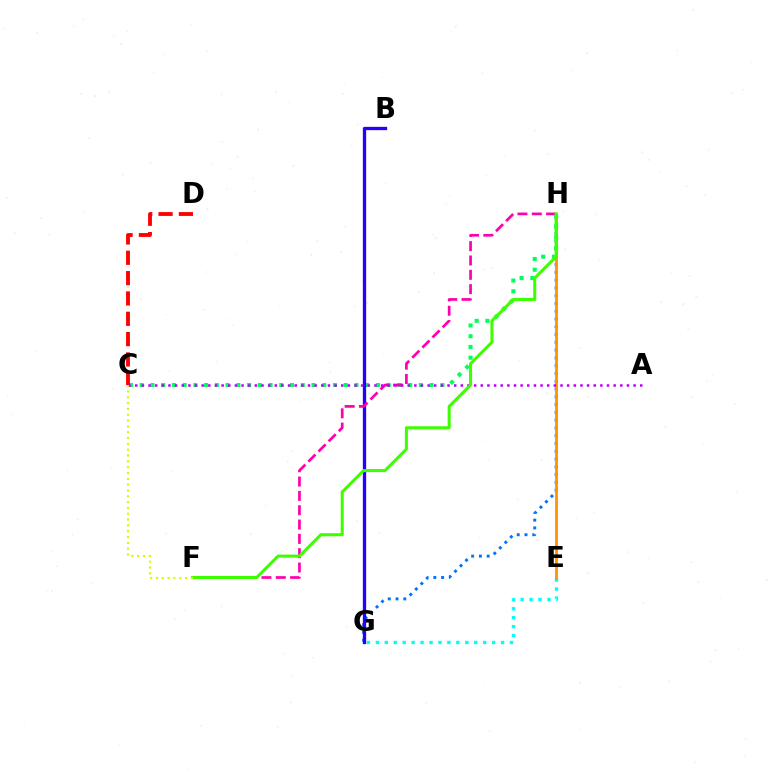{('G', 'H'): [{'color': '#0074ff', 'line_style': 'dotted', 'thickness': 2.11}], ('C', 'H'): [{'color': '#00ff5c', 'line_style': 'dotted', 'thickness': 2.92}], ('C', 'D'): [{'color': '#ff0000', 'line_style': 'dashed', 'thickness': 2.76}], ('B', 'G'): [{'color': '#2500ff', 'line_style': 'solid', 'thickness': 2.38}], ('E', 'G'): [{'color': '#00fff6', 'line_style': 'dotted', 'thickness': 2.43}], ('E', 'H'): [{'color': '#ff9400', 'line_style': 'solid', 'thickness': 2.03}], ('F', 'H'): [{'color': '#ff00ac', 'line_style': 'dashed', 'thickness': 1.95}, {'color': '#3dff00', 'line_style': 'solid', 'thickness': 2.19}], ('A', 'C'): [{'color': '#b900ff', 'line_style': 'dotted', 'thickness': 1.81}], ('C', 'F'): [{'color': '#d1ff00', 'line_style': 'dotted', 'thickness': 1.58}]}